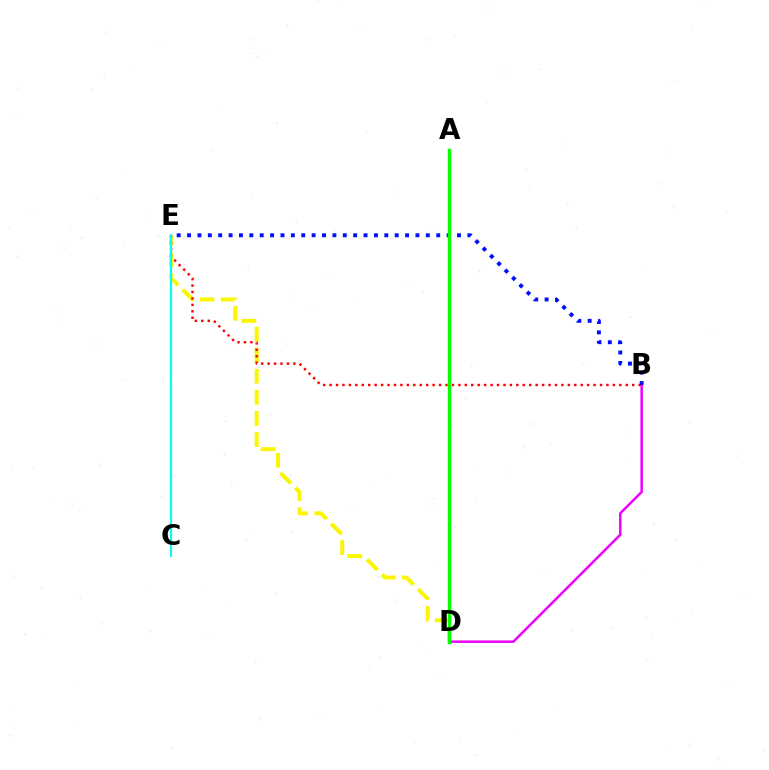{('B', 'D'): [{'color': '#ee00ff', 'line_style': 'solid', 'thickness': 1.8}], ('D', 'E'): [{'color': '#fcf500', 'line_style': 'dashed', 'thickness': 2.86}], ('B', 'E'): [{'color': '#ff0000', 'line_style': 'dotted', 'thickness': 1.75}, {'color': '#0010ff', 'line_style': 'dotted', 'thickness': 2.82}], ('C', 'E'): [{'color': '#00fff6', 'line_style': 'solid', 'thickness': 1.59}], ('A', 'D'): [{'color': '#08ff00', 'line_style': 'solid', 'thickness': 2.43}]}